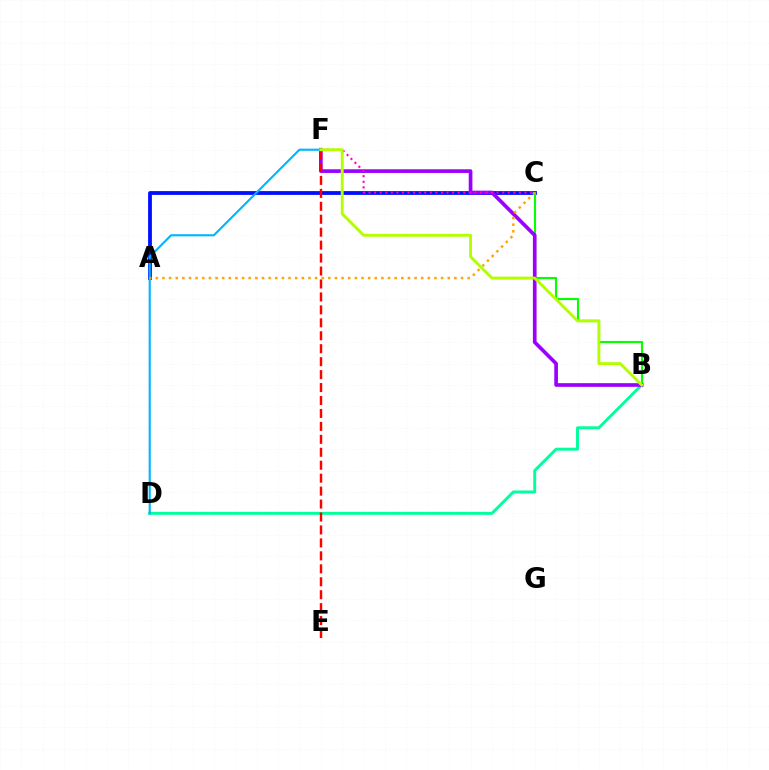{('A', 'C'): [{'color': '#0010ff', 'line_style': 'solid', 'thickness': 2.74}, {'color': '#ffa500', 'line_style': 'dotted', 'thickness': 1.8}], ('B', 'D'): [{'color': '#00ff9d', 'line_style': 'solid', 'thickness': 2.12}], ('B', 'C'): [{'color': '#08ff00', 'line_style': 'solid', 'thickness': 1.53}], ('B', 'F'): [{'color': '#9b00ff', 'line_style': 'solid', 'thickness': 2.64}, {'color': '#b3ff00', 'line_style': 'solid', 'thickness': 2.1}], ('D', 'F'): [{'color': '#00b5ff', 'line_style': 'solid', 'thickness': 1.53}], ('C', 'F'): [{'color': '#ff00bd', 'line_style': 'dotted', 'thickness': 1.51}], ('E', 'F'): [{'color': '#ff0000', 'line_style': 'dashed', 'thickness': 1.76}]}